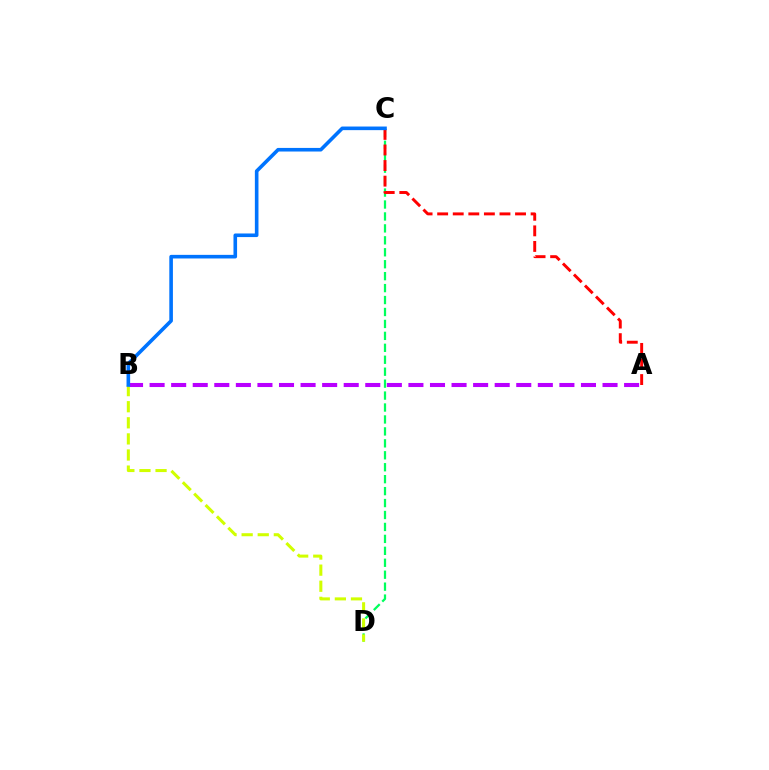{('C', 'D'): [{'color': '#00ff5c', 'line_style': 'dashed', 'thickness': 1.62}], ('A', 'C'): [{'color': '#ff0000', 'line_style': 'dashed', 'thickness': 2.12}], ('A', 'B'): [{'color': '#b900ff', 'line_style': 'dashed', 'thickness': 2.93}], ('B', 'D'): [{'color': '#d1ff00', 'line_style': 'dashed', 'thickness': 2.19}], ('B', 'C'): [{'color': '#0074ff', 'line_style': 'solid', 'thickness': 2.6}]}